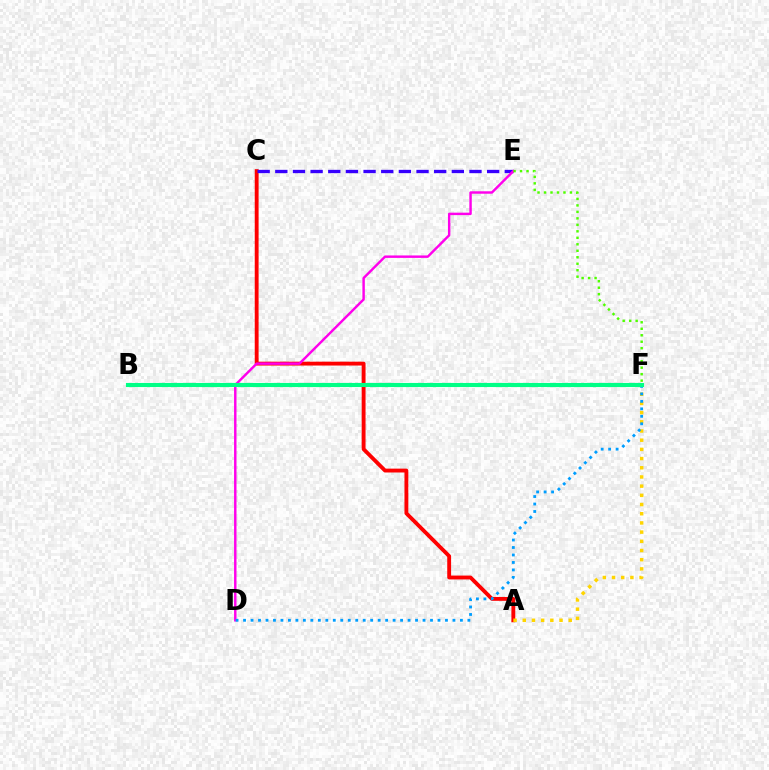{('A', 'C'): [{'color': '#ff0000', 'line_style': 'solid', 'thickness': 2.78}], ('C', 'E'): [{'color': '#3700ff', 'line_style': 'dashed', 'thickness': 2.4}], ('A', 'F'): [{'color': '#ffd500', 'line_style': 'dotted', 'thickness': 2.5}], ('D', 'E'): [{'color': '#ff00ed', 'line_style': 'solid', 'thickness': 1.76}], ('E', 'F'): [{'color': '#4fff00', 'line_style': 'dotted', 'thickness': 1.76}], ('D', 'F'): [{'color': '#009eff', 'line_style': 'dotted', 'thickness': 2.03}], ('B', 'F'): [{'color': '#00ff86', 'line_style': 'solid', 'thickness': 2.96}]}